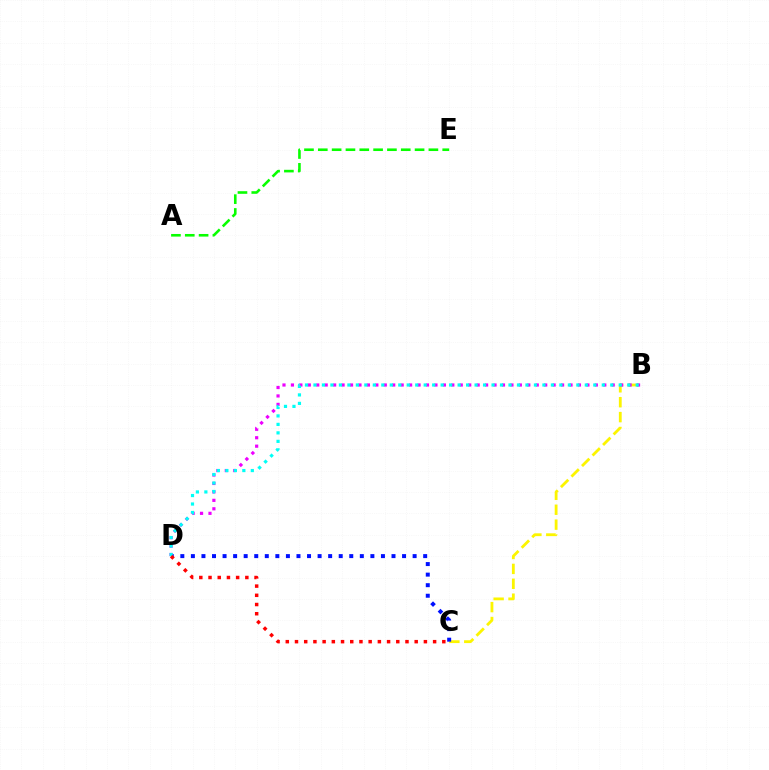{('B', 'C'): [{'color': '#fcf500', 'line_style': 'dashed', 'thickness': 2.02}], ('B', 'D'): [{'color': '#ee00ff', 'line_style': 'dotted', 'thickness': 2.29}, {'color': '#00fff6', 'line_style': 'dotted', 'thickness': 2.3}], ('C', 'D'): [{'color': '#0010ff', 'line_style': 'dotted', 'thickness': 2.87}, {'color': '#ff0000', 'line_style': 'dotted', 'thickness': 2.5}], ('A', 'E'): [{'color': '#08ff00', 'line_style': 'dashed', 'thickness': 1.88}]}